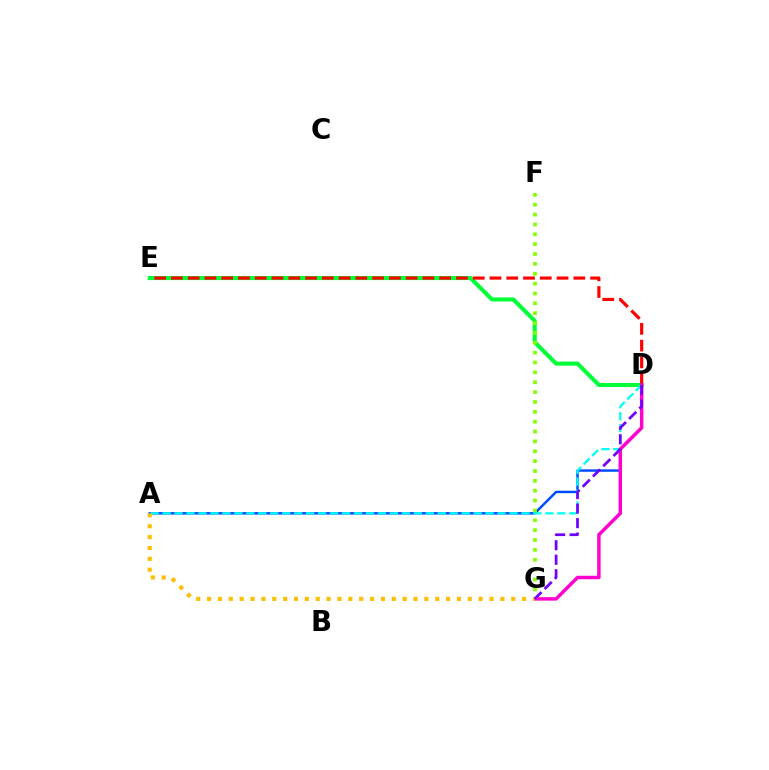{('D', 'E'): [{'color': '#00ff39', 'line_style': 'solid', 'thickness': 2.93}, {'color': '#ff0000', 'line_style': 'dashed', 'thickness': 2.28}], ('A', 'D'): [{'color': '#004bff', 'line_style': 'solid', 'thickness': 1.78}, {'color': '#00fff6', 'line_style': 'dashed', 'thickness': 1.62}], ('D', 'G'): [{'color': '#ff00cf', 'line_style': 'solid', 'thickness': 2.49}, {'color': '#7200ff', 'line_style': 'dashed', 'thickness': 1.97}], ('F', 'G'): [{'color': '#84ff00', 'line_style': 'dotted', 'thickness': 2.68}], ('A', 'G'): [{'color': '#ffbd00', 'line_style': 'dotted', 'thickness': 2.95}]}